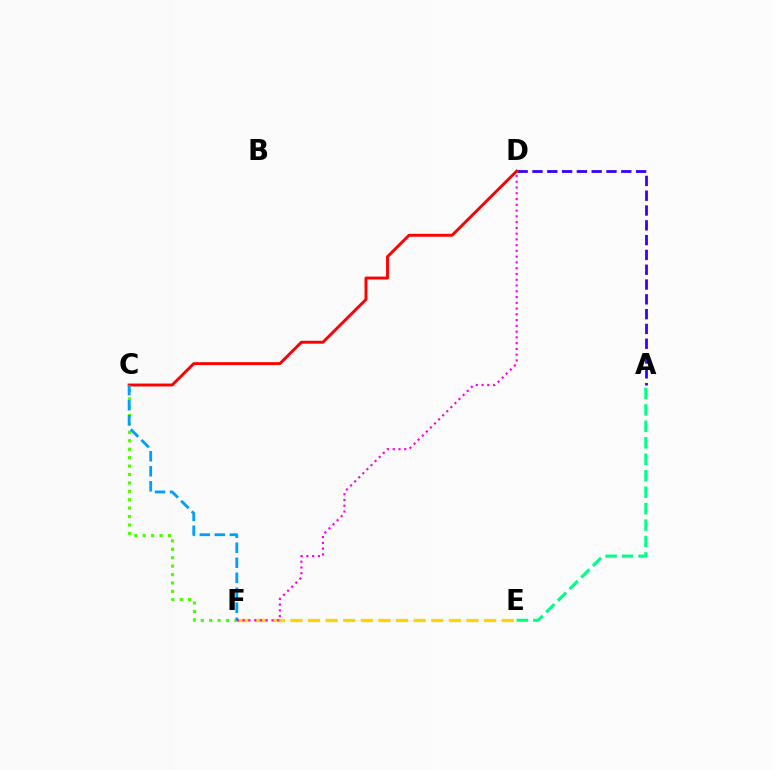{('A', 'D'): [{'color': '#3700ff', 'line_style': 'dashed', 'thickness': 2.01}], ('E', 'F'): [{'color': '#ffd500', 'line_style': 'dashed', 'thickness': 2.39}], ('C', 'F'): [{'color': '#4fff00', 'line_style': 'dotted', 'thickness': 2.29}, {'color': '#009eff', 'line_style': 'dashed', 'thickness': 2.04}], ('C', 'D'): [{'color': '#ff0000', 'line_style': 'solid', 'thickness': 2.09}], ('D', 'F'): [{'color': '#ff00ed', 'line_style': 'dotted', 'thickness': 1.57}], ('A', 'E'): [{'color': '#00ff86', 'line_style': 'dashed', 'thickness': 2.23}]}